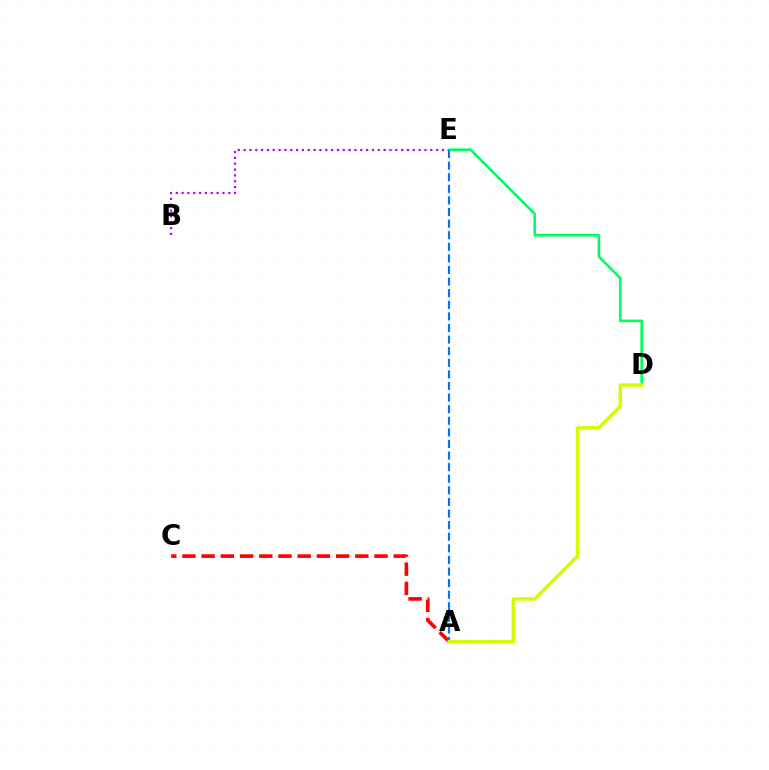{('B', 'E'): [{'color': '#b900ff', 'line_style': 'dotted', 'thickness': 1.59}], ('D', 'E'): [{'color': '#00ff5c', 'line_style': 'solid', 'thickness': 1.87}], ('A', 'C'): [{'color': '#ff0000', 'line_style': 'dashed', 'thickness': 2.61}], ('A', 'E'): [{'color': '#0074ff', 'line_style': 'dashed', 'thickness': 1.58}], ('A', 'D'): [{'color': '#d1ff00', 'line_style': 'solid', 'thickness': 2.49}]}